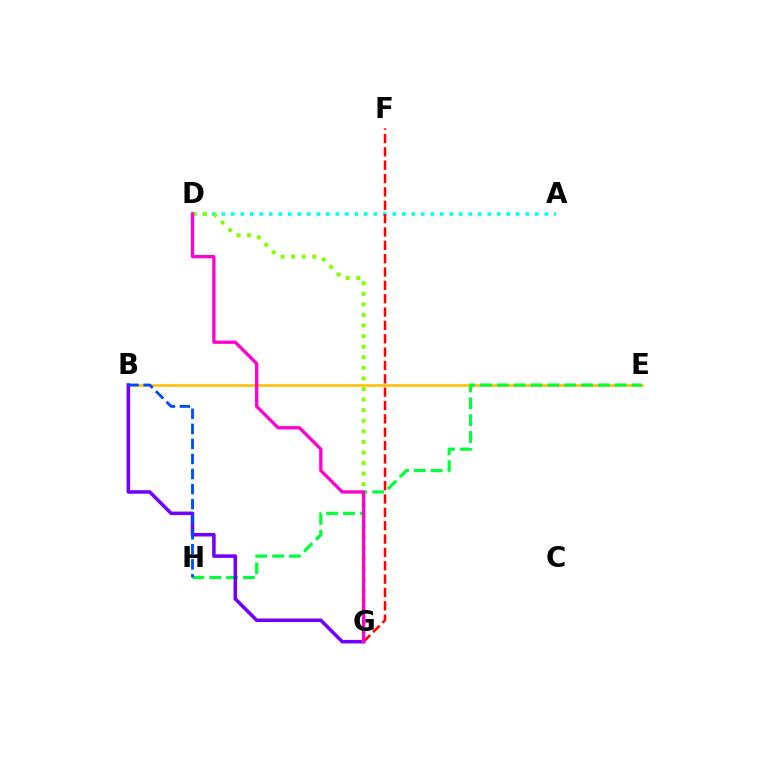{('A', 'D'): [{'color': '#00fff6', 'line_style': 'dotted', 'thickness': 2.58}], ('F', 'G'): [{'color': '#ff0000', 'line_style': 'dashed', 'thickness': 1.81}], ('B', 'E'): [{'color': '#ffbd00', 'line_style': 'solid', 'thickness': 1.84}], ('E', 'H'): [{'color': '#00ff39', 'line_style': 'dashed', 'thickness': 2.29}], ('B', 'G'): [{'color': '#7200ff', 'line_style': 'solid', 'thickness': 2.55}], ('D', 'G'): [{'color': '#84ff00', 'line_style': 'dotted', 'thickness': 2.87}, {'color': '#ff00cf', 'line_style': 'solid', 'thickness': 2.37}], ('B', 'H'): [{'color': '#004bff', 'line_style': 'dashed', 'thickness': 2.04}]}